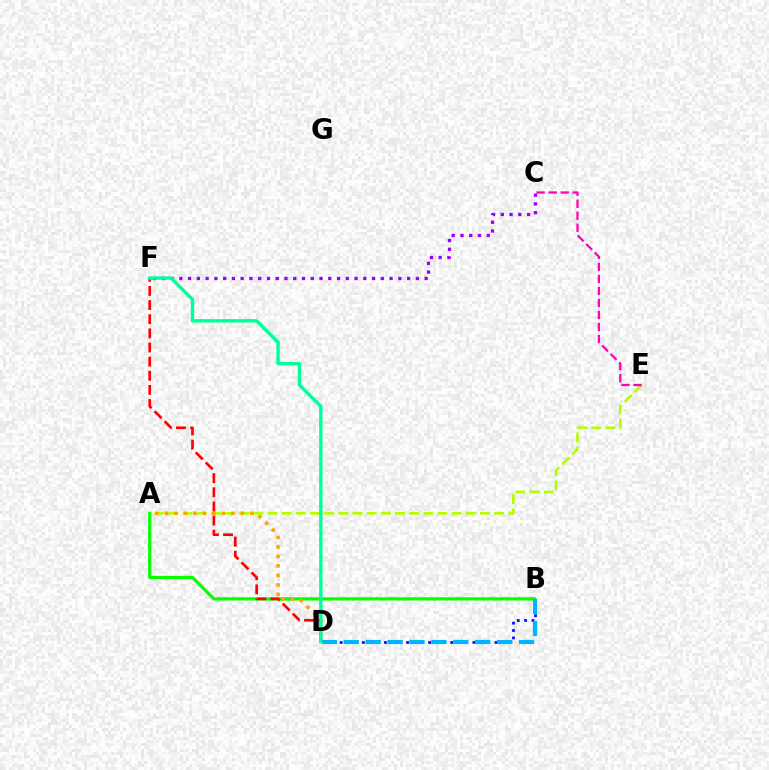{('A', 'B'): [{'color': '#08ff00', 'line_style': 'solid', 'thickness': 2.34}], ('C', 'F'): [{'color': '#9b00ff', 'line_style': 'dotted', 'thickness': 2.38}], ('B', 'D'): [{'color': '#0010ff', 'line_style': 'dotted', 'thickness': 2.0}, {'color': '#00b5ff', 'line_style': 'dashed', 'thickness': 2.98}], ('A', 'E'): [{'color': '#b3ff00', 'line_style': 'dashed', 'thickness': 1.92}], ('A', 'D'): [{'color': '#ffa500', 'line_style': 'dotted', 'thickness': 2.57}], ('D', 'F'): [{'color': '#ff0000', 'line_style': 'dashed', 'thickness': 1.92}, {'color': '#00ff9d', 'line_style': 'solid', 'thickness': 2.44}], ('C', 'E'): [{'color': '#ff00bd', 'line_style': 'dashed', 'thickness': 1.63}]}